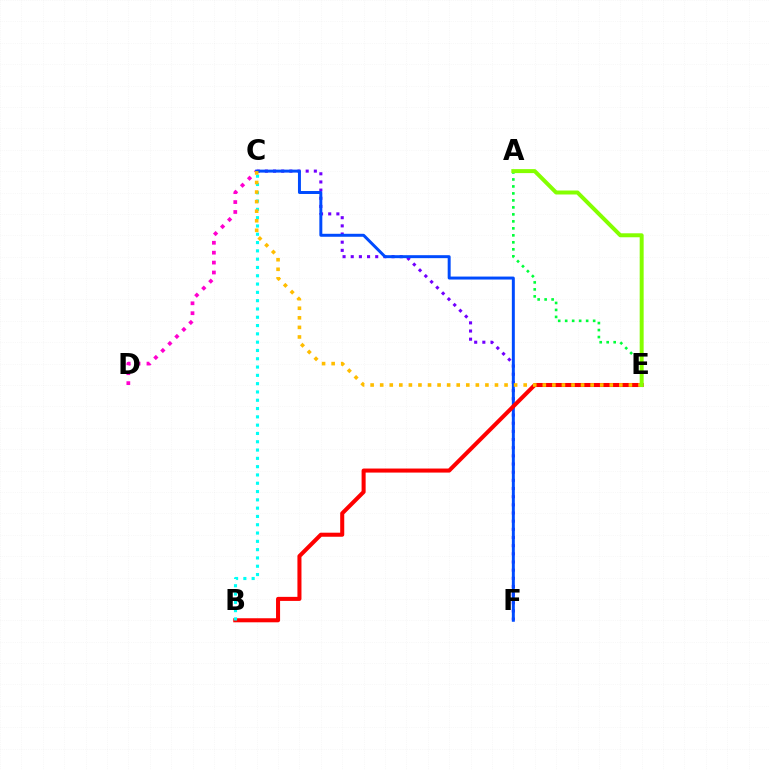{('C', 'D'): [{'color': '#ff00cf', 'line_style': 'dotted', 'thickness': 2.69}], ('C', 'F'): [{'color': '#7200ff', 'line_style': 'dotted', 'thickness': 2.22}, {'color': '#004bff', 'line_style': 'solid', 'thickness': 2.14}], ('B', 'E'): [{'color': '#ff0000', 'line_style': 'solid', 'thickness': 2.91}], ('B', 'C'): [{'color': '#00fff6', 'line_style': 'dotted', 'thickness': 2.25}], ('A', 'E'): [{'color': '#00ff39', 'line_style': 'dotted', 'thickness': 1.9}, {'color': '#84ff00', 'line_style': 'solid', 'thickness': 2.86}], ('C', 'E'): [{'color': '#ffbd00', 'line_style': 'dotted', 'thickness': 2.6}]}